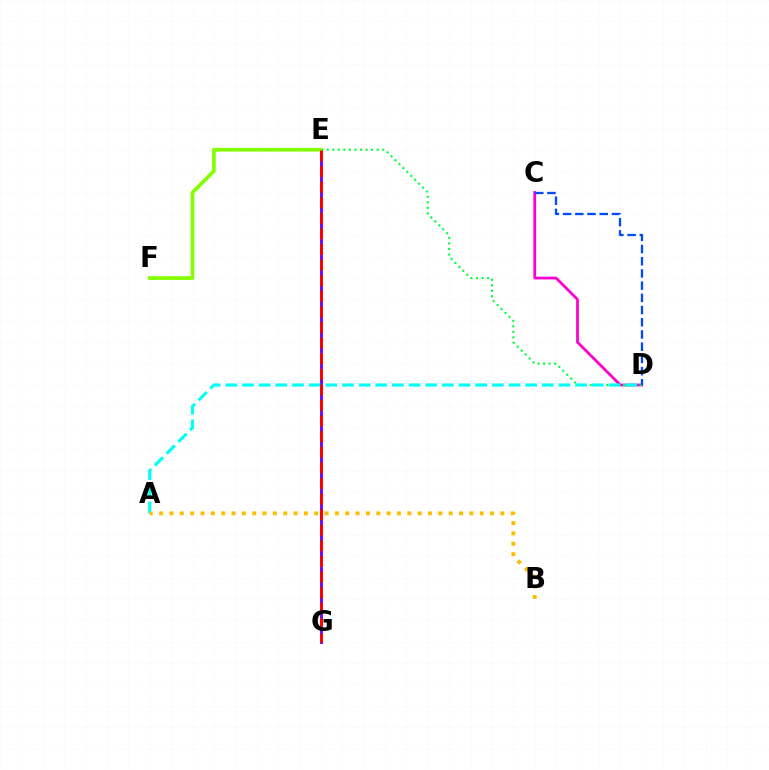{('C', 'D'): [{'color': '#ff00cf', 'line_style': 'solid', 'thickness': 1.99}, {'color': '#004bff', 'line_style': 'dashed', 'thickness': 1.66}], ('E', 'G'): [{'color': '#7200ff', 'line_style': 'solid', 'thickness': 2.08}, {'color': '#ff0000', 'line_style': 'dashed', 'thickness': 2.12}], ('D', 'E'): [{'color': '#00ff39', 'line_style': 'dotted', 'thickness': 1.51}], ('A', 'D'): [{'color': '#00fff6', 'line_style': 'dashed', 'thickness': 2.26}], ('E', 'F'): [{'color': '#84ff00', 'line_style': 'solid', 'thickness': 2.64}], ('A', 'B'): [{'color': '#ffbd00', 'line_style': 'dotted', 'thickness': 2.81}]}